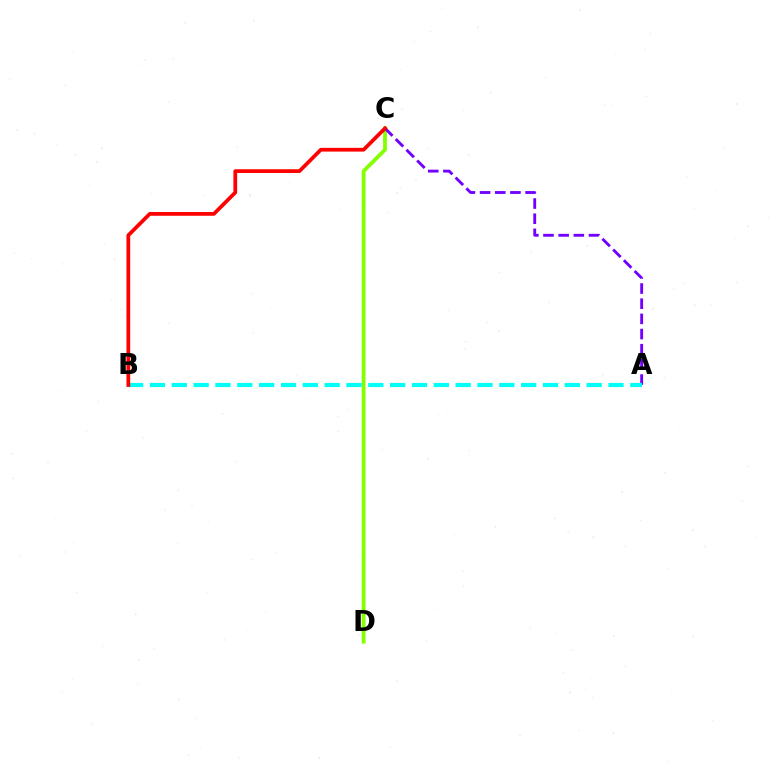{('C', 'D'): [{'color': '#84ff00', 'line_style': 'solid', 'thickness': 2.74}], ('A', 'C'): [{'color': '#7200ff', 'line_style': 'dashed', 'thickness': 2.06}], ('A', 'B'): [{'color': '#00fff6', 'line_style': 'dashed', 'thickness': 2.97}], ('B', 'C'): [{'color': '#ff0000', 'line_style': 'solid', 'thickness': 2.69}]}